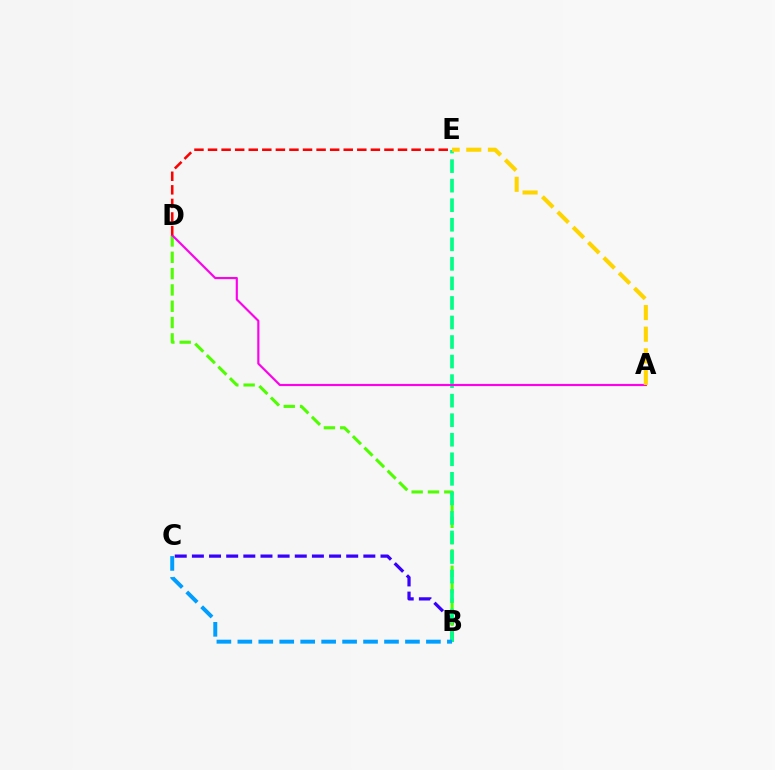{('B', 'C'): [{'color': '#3700ff', 'line_style': 'dashed', 'thickness': 2.33}, {'color': '#009eff', 'line_style': 'dashed', 'thickness': 2.85}], ('B', 'D'): [{'color': '#4fff00', 'line_style': 'dashed', 'thickness': 2.22}], ('B', 'E'): [{'color': '#00ff86', 'line_style': 'dashed', 'thickness': 2.66}], ('A', 'D'): [{'color': '#ff00ed', 'line_style': 'solid', 'thickness': 1.55}], ('D', 'E'): [{'color': '#ff0000', 'line_style': 'dashed', 'thickness': 1.84}], ('A', 'E'): [{'color': '#ffd500', 'line_style': 'dashed', 'thickness': 2.94}]}